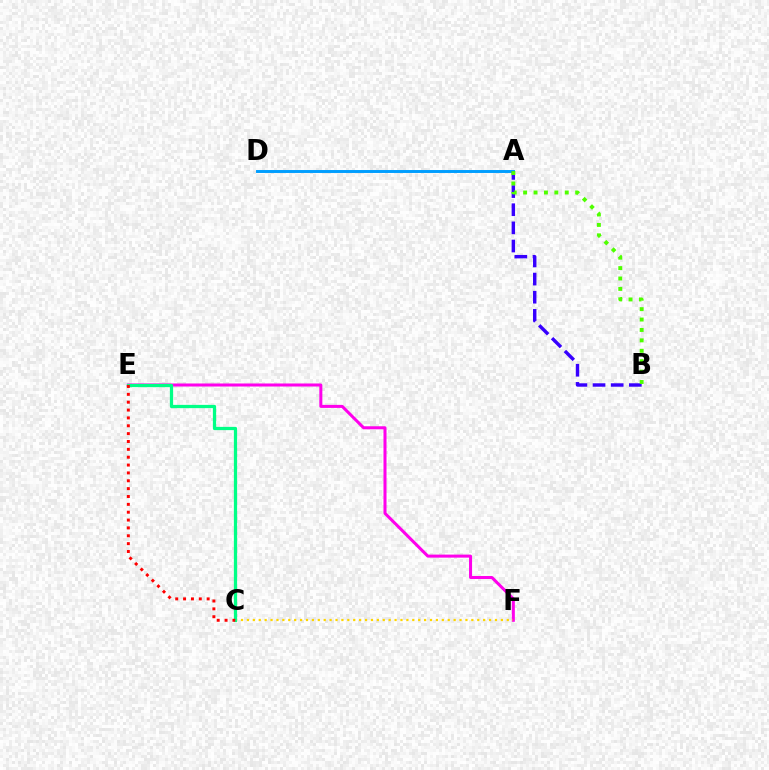{('E', 'F'): [{'color': '#ff00ed', 'line_style': 'solid', 'thickness': 2.18}], ('C', 'F'): [{'color': '#ffd500', 'line_style': 'dotted', 'thickness': 1.6}], ('C', 'E'): [{'color': '#00ff86', 'line_style': 'solid', 'thickness': 2.34}, {'color': '#ff0000', 'line_style': 'dotted', 'thickness': 2.13}], ('A', 'D'): [{'color': '#009eff', 'line_style': 'solid', 'thickness': 2.12}], ('A', 'B'): [{'color': '#3700ff', 'line_style': 'dashed', 'thickness': 2.47}, {'color': '#4fff00', 'line_style': 'dotted', 'thickness': 2.83}]}